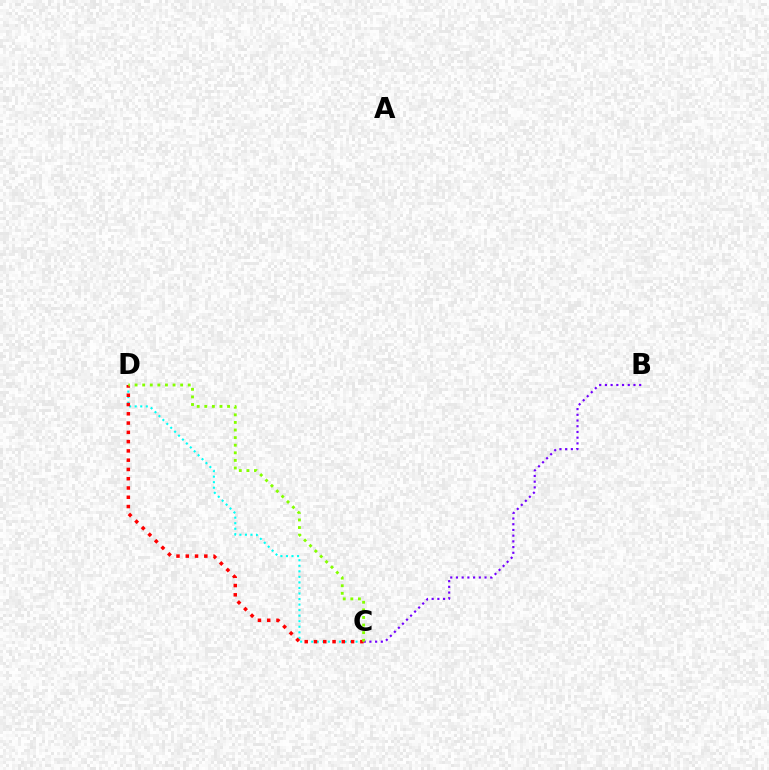{('B', 'C'): [{'color': '#7200ff', 'line_style': 'dotted', 'thickness': 1.55}], ('C', 'D'): [{'color': '#00fff6', 'line_style': 'dotted', 'thickness': 1.51}, {'color': '#ff0000', 'line_style': 'dotted', 'thickness': 2.52}, {'color': '#84ff00', 'line_style': 'dotted', 'thickness': 2.06}]}